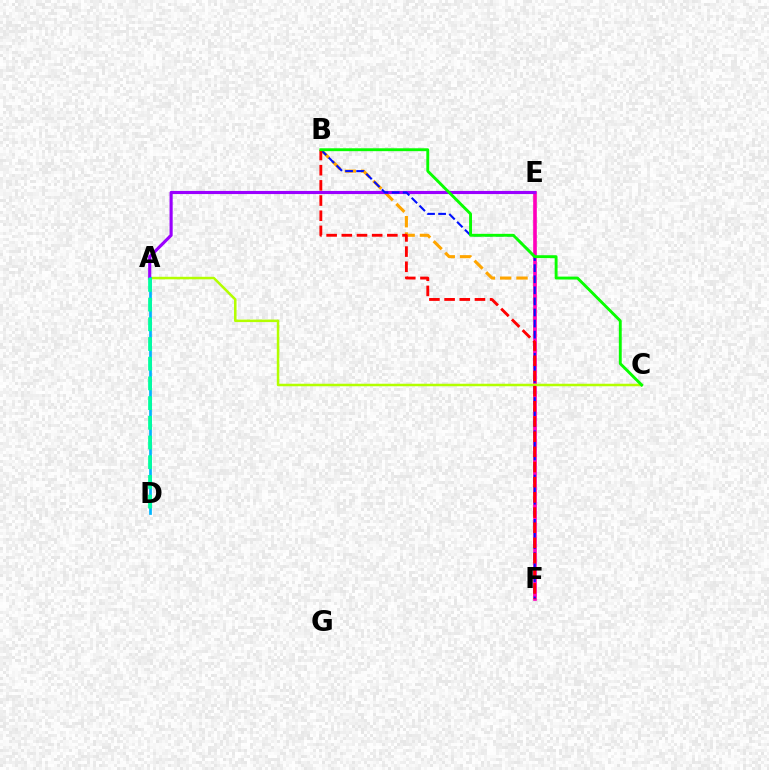{('B', 'F'): [{'color': '#ffa500', 'line_style': 'dashed', 'thickness': 2.22}, {'color': '#0010ff', 'line_style': 'dashed', 'thickness': 1.5}, {'color': '#ff0000', 'line_style': 'dashed', 'thickness': 2.06}], ('E', 'F'): [{'color': '#ff00bd', 'line_style': 'solid', 'thickness': 2.62}], ('A', 'C'): [{'color': '#b3ff00', 'line_style': 'solid', 'thickness': 1.81}], ('A', 'E'): [{'color': '#9b00ff', 'line_style': 'solid', 'thickness': 2.25}], ('A', 'D'): [{'color': '#00b5ff', 'line_style': 'solid', 'thickness': 1.96}, {'color': '#00ff9d', 'line_style': 'dashed', 'thickness': 2.68}], ('B', 'C'): [{'color': '#08ff00', 'line_style': 'solid', 'thickness': 2.08}]}